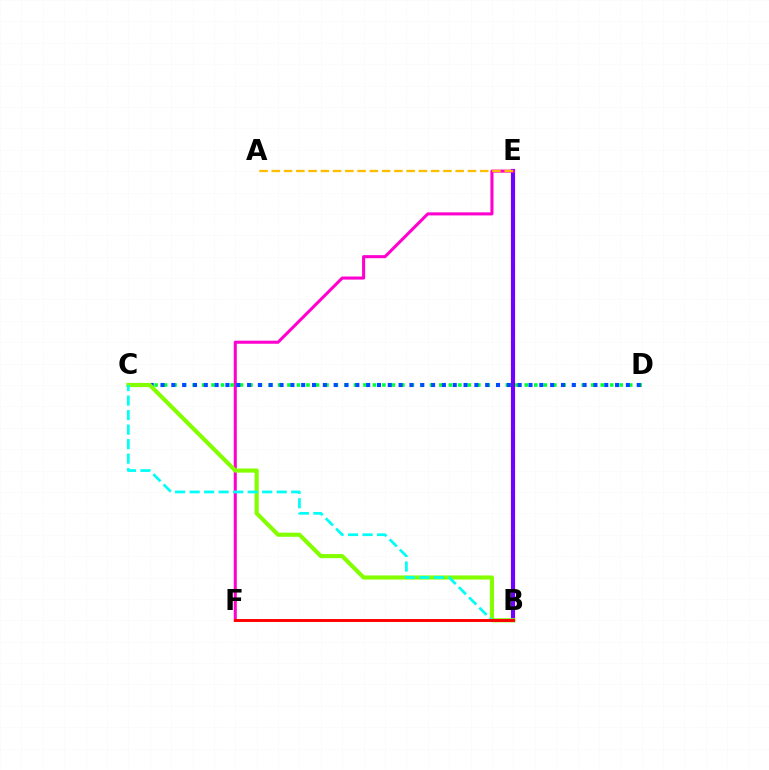{('B', 'E'): [{'color': '#7200ff', 'line_style': 'solid', 'thickness': 2.98}], ('E', 'F'): [{'color': '#ff00cf', 'line_style': 'solid', 'thickness': 2.2}], ('A', 'E'): [{'color': '#ffbd00', 'line_style': 'dashed', 'thickness': 1.67}], ('C', 'D'): [{'color': '#00ff39', 'line_style': 'dotted', 'thickness': 2.58}, {'color': '#004bff', 'line_style': 'dotted', 'thickness': 2.94}], ('B', 'C'): [{'color': '#84ff00', 'line_style': 'solid', 'thickness': 2.98}, {'color': '#00fff6', 'line_style': 'dashed', 'thickness': 1.97}], ('B', 'F'): [{'color': '#ff0000', 'line_style': 'solid', 'thickness': 2.11}]}